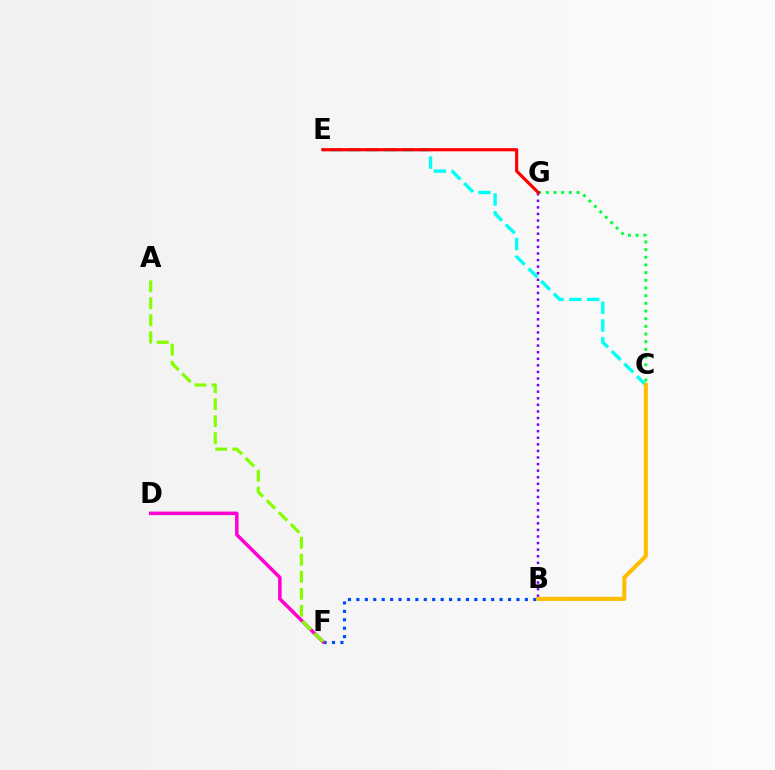{('C', 'E'): [{'color': '#00fff6', 'line_style': 'dashed', 'thickness': 2.42}], ('C', 'G'): [{'color': '#00ff39', 'line_style': 'dotted', 'thickness': 2.09}], ('B', 'F'): [{'color': '#004bff', 'line_style': 'dotted', 'thickness': 2.29}], ('D', 'F'): [{'color': '#ff00cf', 'line_style': 'solid', 'thickness': 2.52}], ('B', 'G'): [{'color': '#7200ff', 'line_style': 'dotted', 'thickness': 1.79}], ('E', 'G'): [{'color': '#ff0000', 'line_style': 'solid', 'thickness': 2.28}], ('A', 'F'): [{'color': '#84ff00', 'line_style': 'dashed', 'thickness': 2.31}], ('B', 'C'): [{'color': '#ffbd00', 'line_style': 'solid', 'thickness': 2.92}]}